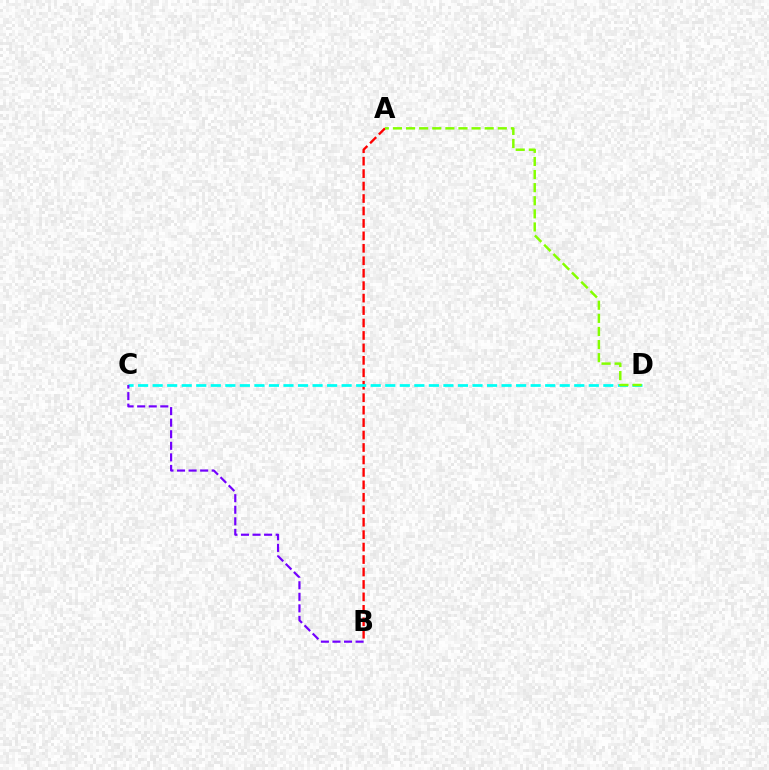{('A', 'B'): [{'color': '#ff0000', 'line_style': 'dashed', 'thickness': 1.69}], ('C', 'D'): [{'color': '#00fff6', 'line_style': 'dashed', 'thickness': 1.98}], ('A', 'D'): [{'color': '#84ff00', 'line_style': 'dashed', 'thickness': 1.78}], ('B', 'C'): [{'color': '#7200ff', 'line_style': 'dashed', 'thickness': 1.57}]}